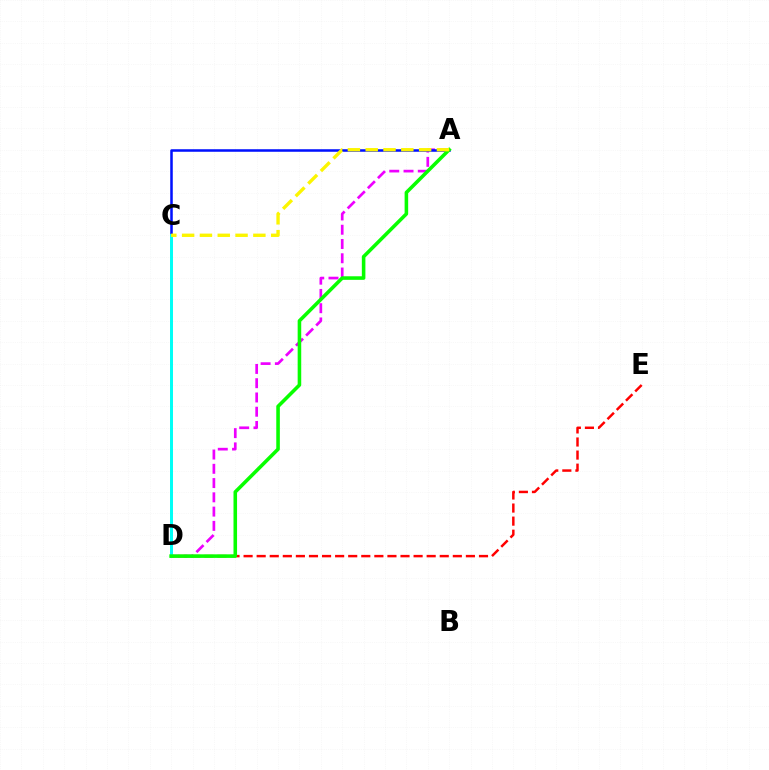{('A', 'D'): [{'color': '#ee00ff', 'line_style': 'dashed', 'thickness': 1.94}, {'color': '#08ff00', 'line_style': 'solid', 'thickness': 2.57}], ('A', 'C'): [{'color': '#0010ff', 'line_style': 'solid', 'thickness': 1.82}, {'color': '#fcf500', 'line_style': 'dashed', 'thickness': 2.42}], ('D', 'E'): [{'color': '#ff0000', 'line_style': 'dashed', 'thickness': 1.78}], ('C', 'D'): [{'color': '#00fff6', 'line_style': 'solid', 'thickness': 2.14}]}